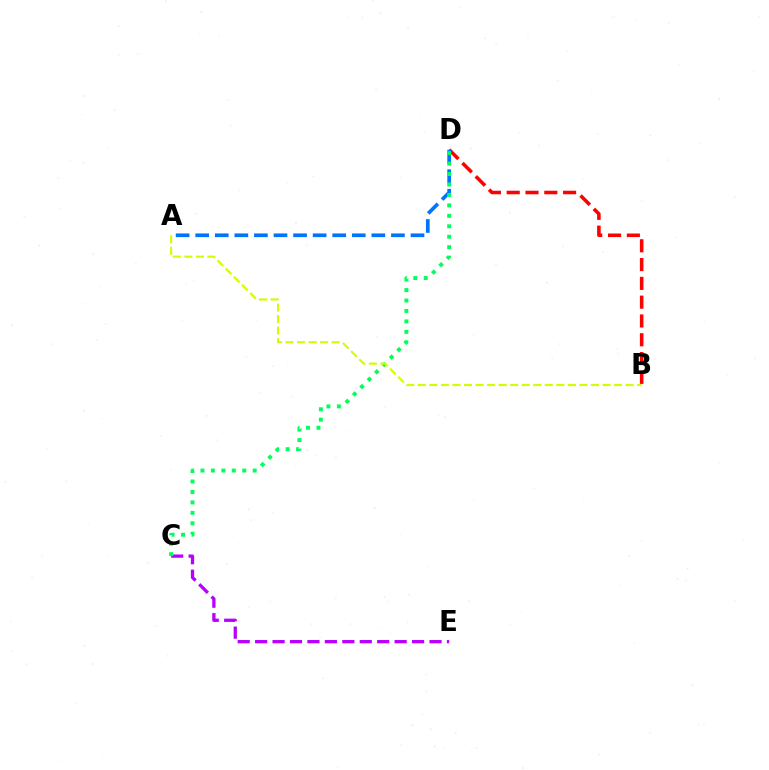{('C', 'E'): [{'color': '#b900ff', 'line_style': 'dashed', 'thickness': 2.37}], ('B', 'D'): [{'color': '#ff0000', 'line_style': 'dashed', 'thickness': 2.55}], ('A', 'D'): [{'color': '#0074ff', 'line_style': 'dashed', 'thickness': 2.66}], ('C', 'D'): [{'color': '#00ff5c', 'line_style': 'dotted', 'thickness': 2.84}], ('A', 'B'): [{'color': '#d1ff00', 'line_style': 'dashed', 'thickness': 1.57}]}